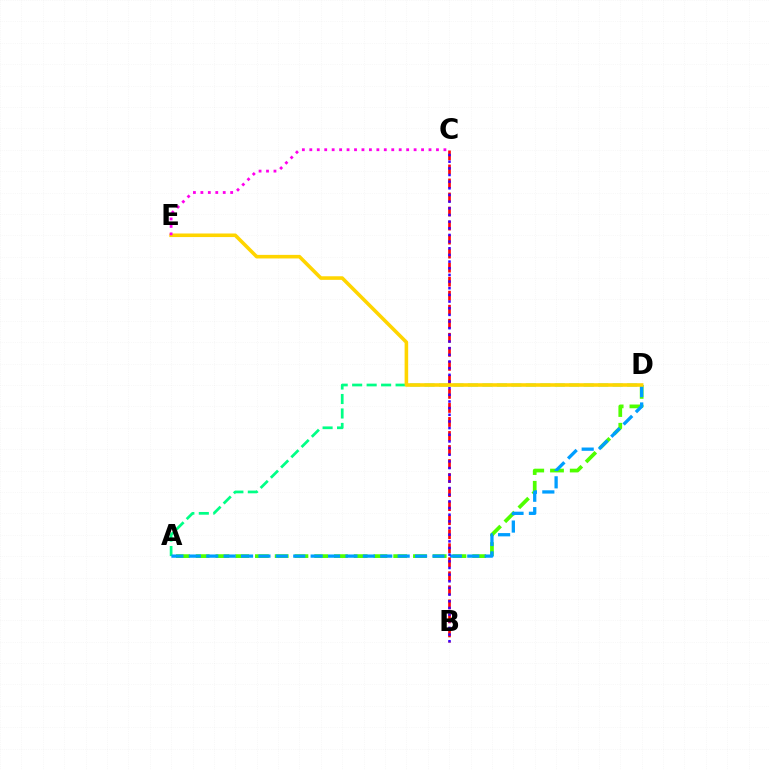{('A', 'D'): [{'color': '#4fff00', 'line_style': 'dashed', 'thickness': 2.68}, {'color': '#00ff86', 'line_style': 'dashed', 'thickness': 1.97}, {'color': '#009eff', 'line_style': 'dashed', 'thickness': 2.36}], ('B', 'C'): [{'color': '#ff0000', 'line_style': 'dashed', 'thickness': 1.91}, {'color': '#3700ff', 'line_style': 'dotted', 'thickness': 1.81}], ('D', 'E'): [{'color': '#ffd500', 'line_style': 'solid', 'thickness': 2.58}], ('C', 'E'): [{'color': '#ff00ed', 'line_style': 'dotted', 'thickness': 2.02}]}